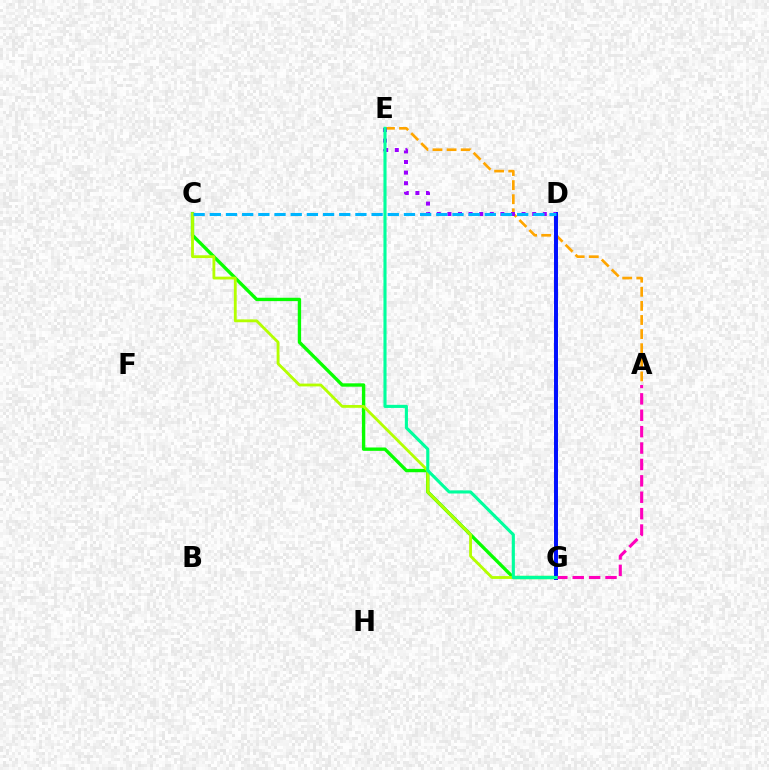{('A', 'E'): [{'color': '#ffa500', 'line_style': 'dashed', 'thickness': 1.92}], ('C', 'G'): [{'color': '#08ff00', 'line_style': 'solid', 'thickness': 2.42}, {'color': '#b3ff00', 'line_style': 'solid', 'thickness': 2.03}], ('D', 'G'): [{'color': '#ff0000', 'line_style': 'solid', 'thickness': 1.75}, {'color': '#0010ff', 'line_style': 'solid', 'thickness': 2.85}], ('D', 'E'): [{'color': '#9b00ff', 'line_style': 'dotted', 'thickness': 2.88}], ('A', 'G'): [{'color': '#ff00bd', 'line_style': 'dashed', 'thickness': 2.23}], ('C', 'D'): [{'color': '#00b5ff', 'line_style': 'dashed', 'thickness': 2.2}], ('E', 'G'): [{'color': '#00ff9d', 'line_style': 'solid', 'thickness': 2.23}]}